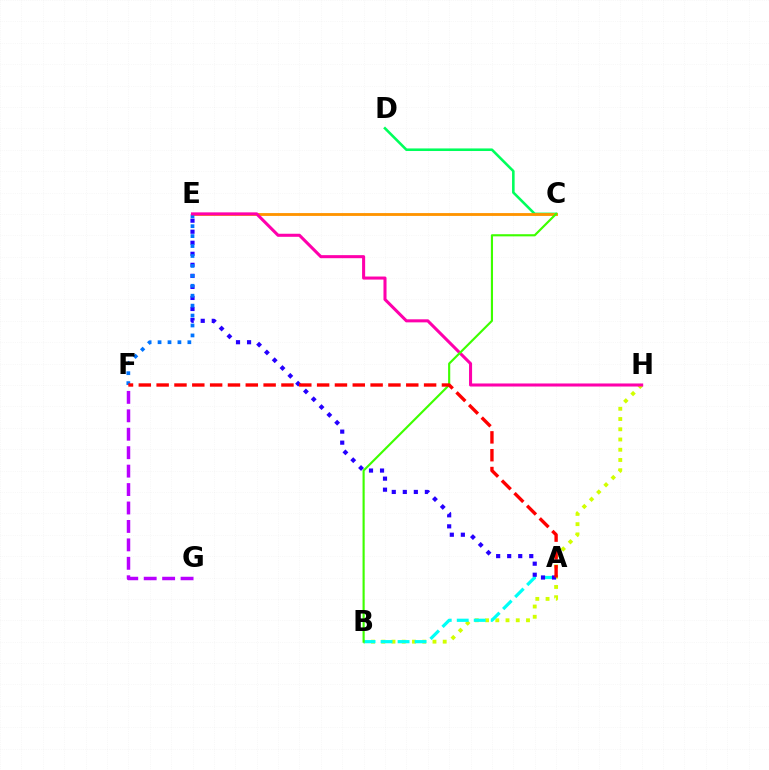{('C', 'D'): [{'color': '#00ff5c', 'line_style': 'solid', 'thickness': 1.86}], ('B', 'H'): [{'color': '#d1ff00', 'line_style': 'dotted', 'thickness': 2.78}], ('A', 'B'): [{'color': '#00fff6', 'line_style': 'dashed', 'thickness': 2.31}], ('A', 'E'): [{'color': '#2500ff', 'line_style': 'dotted', 'thickness': 3.0}], ('C', 'E'): [{'color': '#ff9400', 'line_style': 'solid', 'thickness': 2.05}], ('E', 'F'): [{'color': '#0074ff', 'line_style': 'dotted', 'thickness': 2.7}], ('E', 'H'): [{'color': '#ff00ac', 'line_style': 'solid', 'thickness': 2.2}], ('B', 'C'): [{'color': '#3dff00', 'line_style': 'solid', 'thickness': 1.54}], ('A', 'F'): [{'color': '#ff0000', 'line_style': 'dashed', 'thickness': 2.42}], ('F', 'G'): [{'color': '#b900ff', 'line_style': 'dashed', 'thickness': 2.5}]}